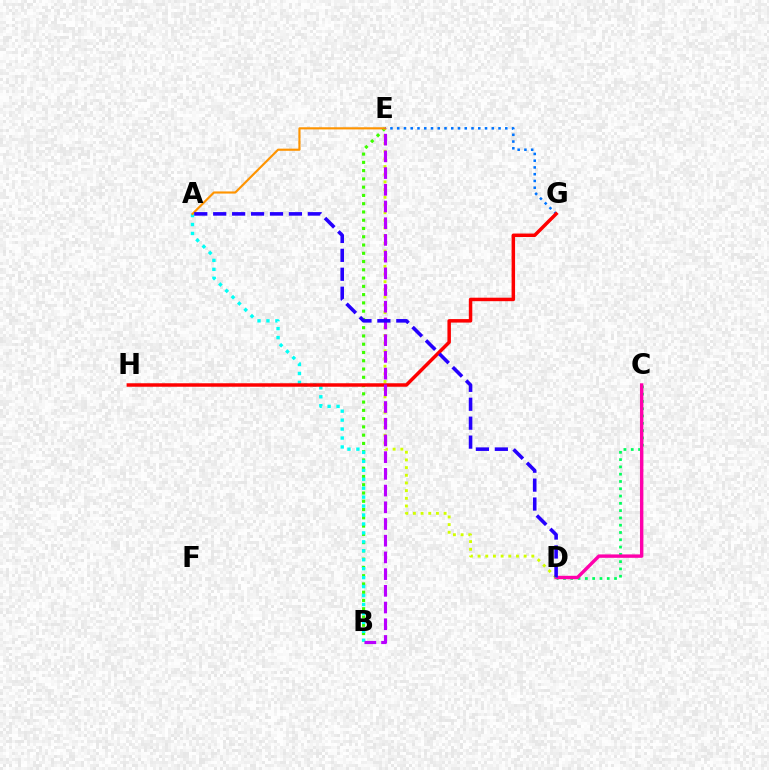{('E', 'G'): [{'color': '#0074ff', 'line_style': 'dotted', 'thickness': 1.84}], ('C', 'D'): [{'color': '#00ff5c', 'line_style': 'dotted', 'thickness': 1.98}, {'color': '#ff00ac', 'line_style': 'solid', 'thickness': 2.45}], ('B', 'E'): [{'color': '#3dff00', 'line_style': 'dotted', 'thickness': 2.25}, {'color': '#b900ff', 'line_style': 'dashed', 'thickness': 2.27}], ('A', 'B'): [{'color': '#00fff6', 'line_style': 'dotted', 'thickness': 2.43}], ('D', 'E'): [{'color': '#d1ff00', 'line_style': 'dotted', 'thickness': 2.09}], ('G', 'H'): [{'color': '#ff0000', 'line_style': 'solid', 'thickness': 2.5}], ('A', 'E'): [{'color': '#ff9400', 'line_style': 'solid', 'thickness': 1.55}], ('A', 'D'): [{'color': '#2500ff', 'line_style': 'dashed', 'thickness': 2.57}]}